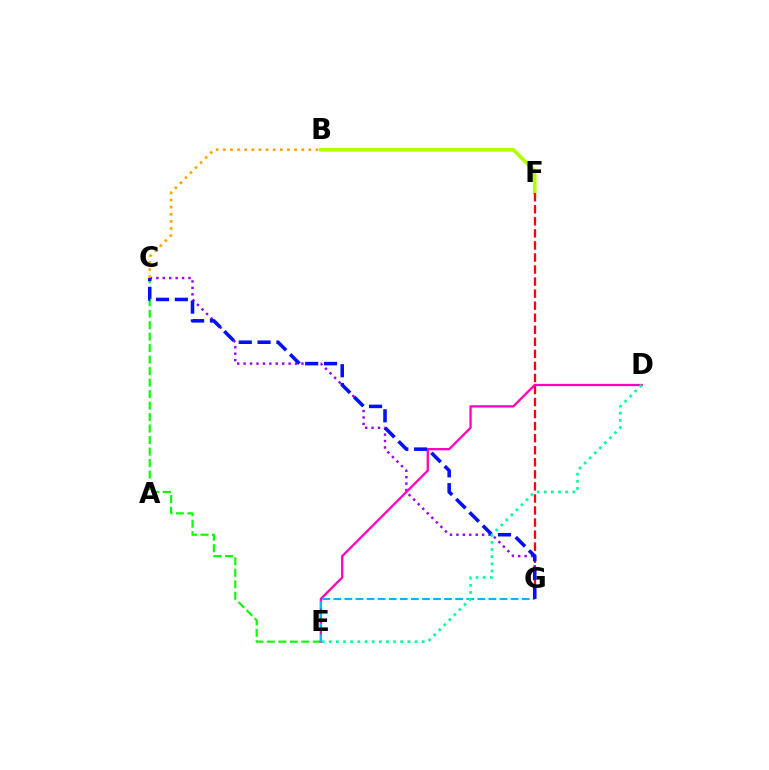{('C', 'G'): [{'color': '#9b00ff', 'line_style': 'dotted', 'thickness': 1.75}, {'color': '#0010ff', 'line_style': 'dashed', 'thickness': 2.56}], ('C', 'E'): [{'color': '#08ff00', 'line_style': 'dashed', 'thickness': 1.56}], ('B', 'F'): [{'color': '#b3ff00', 'line_style': 'solid', 'thickness': 2.65}], ('F', 'G'): [{'color': '#ff0000', 'line_style': 'dashed', 'thickness': 1.64}], ('D', 'E'): [{'color': '#ff00bd', 'line_style': 'solid', 'thickness': 1.64}, {'color': '#00ff9d', 'line_style': 'dotted', 'thickness': 1.94}], ('B', 'C'): [{'color': '#ffa500', 'line_style': 'dotted', 'thickness': 1.94}], ('E', 'G'): [{'color': '#00b5ff', 'line_style': 'dashed', 'thickness': 1.51}]}